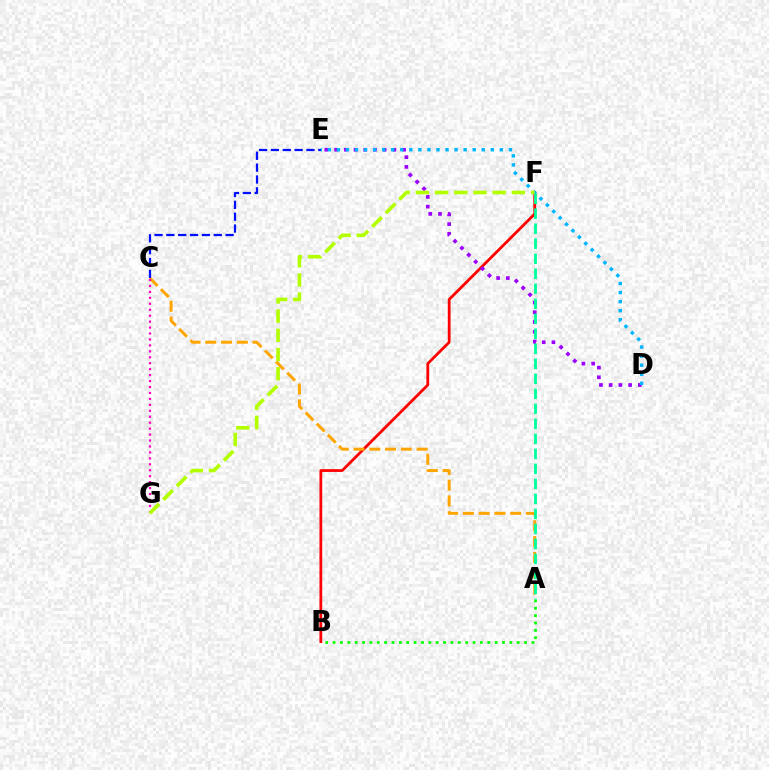{('B', 'F'): [{'color': '#ff0000', 'line_style': 'solid', 'thickness': 2.0}], ('A', 'B'): [{'color': '#08ff00', 'line_style': 'dotted', 'thickness': 2.0}], ('A', 'C'): [{'color': '#ffa500', 'line_style': 'dashed', 'thickness': 2.14}], ('D', 'E'): [{'color': '#9b00ff', 'line_style': 'dotted', 'thickness': 2.64}, {'color': '#00b5ff', 'line_style': 'dotted', 'thickness': 2.46}], ('C', 'E'): [{'color': '#0010ff', 'line_style': 'dashed', 'thickness': 1.61}], ('C', 'G'): [{'color': '#ff00bd', 'line_style': 'dotted', 'thickness': 1.62}], ('F', 'G'): [{'color': '#b3ff00', 'line_style': 'dashed', 'thickness': 2.61}], ('A', 'F'): [{'color': '#00ff9d', 'line_style': 'dashed', 'thickness': 2.04}]}